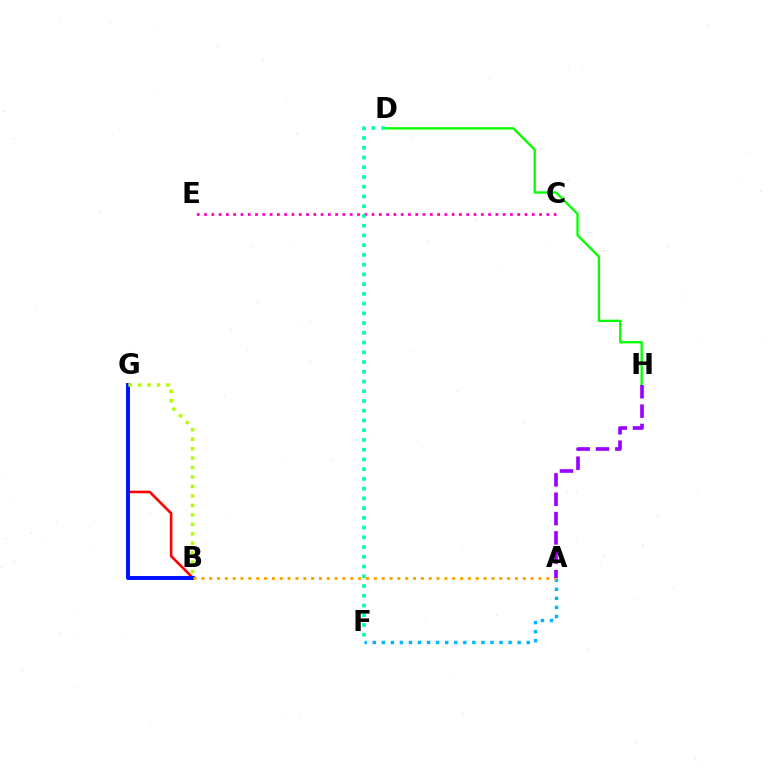{('A', 'F'): [{'color': '#00b5ff', 'line_style': 'dotted', 'thickness': 2.46}], ('C', 'E'): [{'color': '#ff00bd', 'line_style': 'dotted', 'thickness': 1.98}], ('B', 'G'): [{'color': '#ff0000', 'line_style': 'solid', 'thickness': 1.88}, {'color': '#0010ff', 'line_style': 'solid', 'thickness': 2.85}, {'color': '#b3ff00', 'line_style': 'dotted', 'thickness': 2.57}], ('D', 'H'): [{'color': '#08ff00', 'line_style': 'solid', 'thickness': 1.69}], ('A', 'B'): [{'color': '#ffa500', 'line_style': 'dotted', 'thickness': 2.13}], ('A', 'H'): [{'color': '#9b00ff', 'line_style': 'dashed', 'thickness': 2.63}], ('D', 'F'): [{'color': '#00ff9d', 'line_style': 'dotted', 'thickness': 2.65}]}